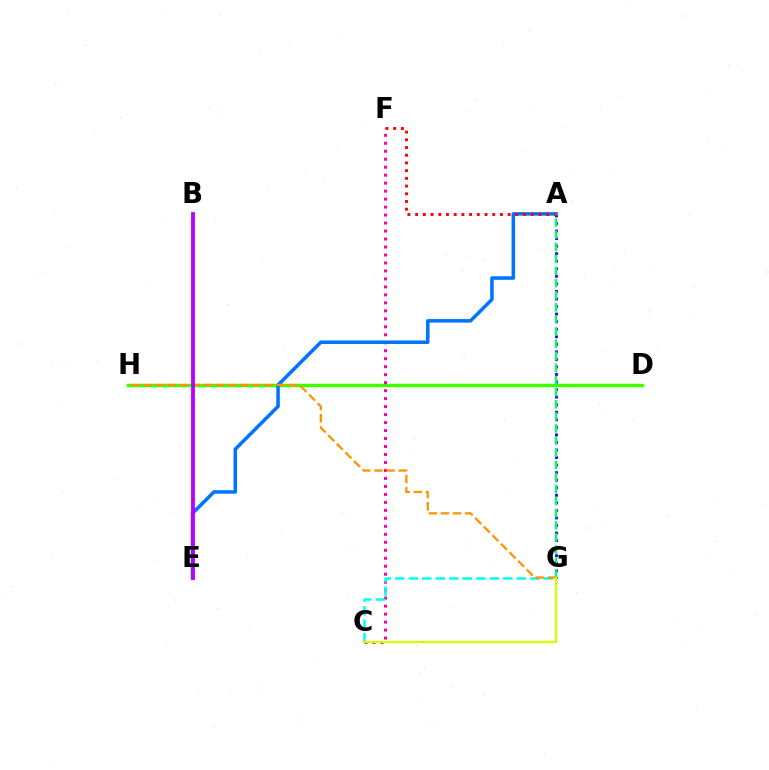{('D', 'H'): [{'color': '#3dff00', 'line_style': 'solid', 'thickness': 2.49}], ('C', 'F'): [{'color': '#ff00ac', 'line_style': 'dotted', 'thickness': 2.17}], ('C', 'G'): [{'color': '#00fff6', 'line_style': 'dashed', 'thickness': 1.84}, {'color': '#d1ff00', 'line_style': 'solid', 'thickness': 1.68}], ('A', 'G'): [{'color': '#2500ff', 'line_style': 'dotted', 'thickness': 2.05}, {'color': '#00ff5c', 'line_style': 'dashed', 'thickness': 1.65}], ('A', 'E'): [{'color': '#0074ff', 'line_style': 'solid', 'thickness': 2.54}], ('G', 'H'): [{'color': '#ff9400', 'line_style': 'dashed', 'thickness': 1.65}], ('A', 'F'): [{'color': '#ff0000', 'line_style': 'dotted', 'thickness': 2.1}], ('B', 'E'): [{'color': '#b900ff', 'line_style': 'solid', 'thickness': 2.75}]}